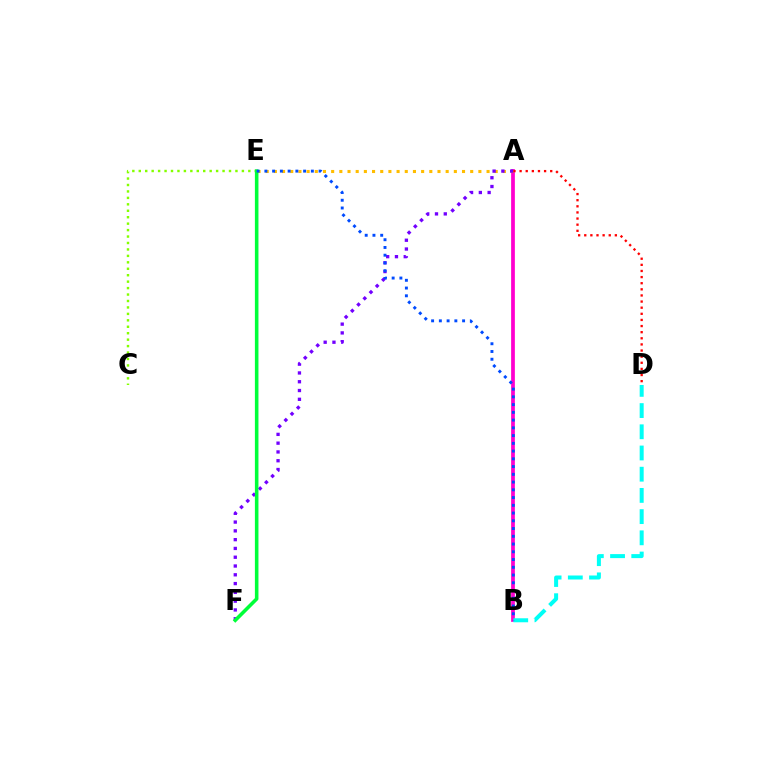{('A', 'B'): [{'color': '#ff00cf', 'line_style': 'solid', 'thickness': 2.69}], ('B', 'D'): [{'color': '#00fff6', 'line_style': 'dashed', 'thickness': 2.88}], ('C', 'E'): [{'color': '#84ff00', 'line_style': 'dotted', 'thickness': 1.75}], ('A', 'E'): [{'color': '#ffbd00', 'line_style': 'dotted', 'thickness': 2.22}], ('A', 'F'): [{'color': '#7200ff', 'line_style': 'dotted', 'thickness': 2.39}], ('A', 'D'): [{'color': '#ff0000', 'line_style': 'dotted', 'thickness': 1.66}], ('E', 'F'): [{'color': '#00ff39', 'line_style': 'solid', 'thickness': 2.56}], ('B', 'E'): [{'color': '#004bff', 'line_style': 'dotted', 'thickness': 2.1}]}